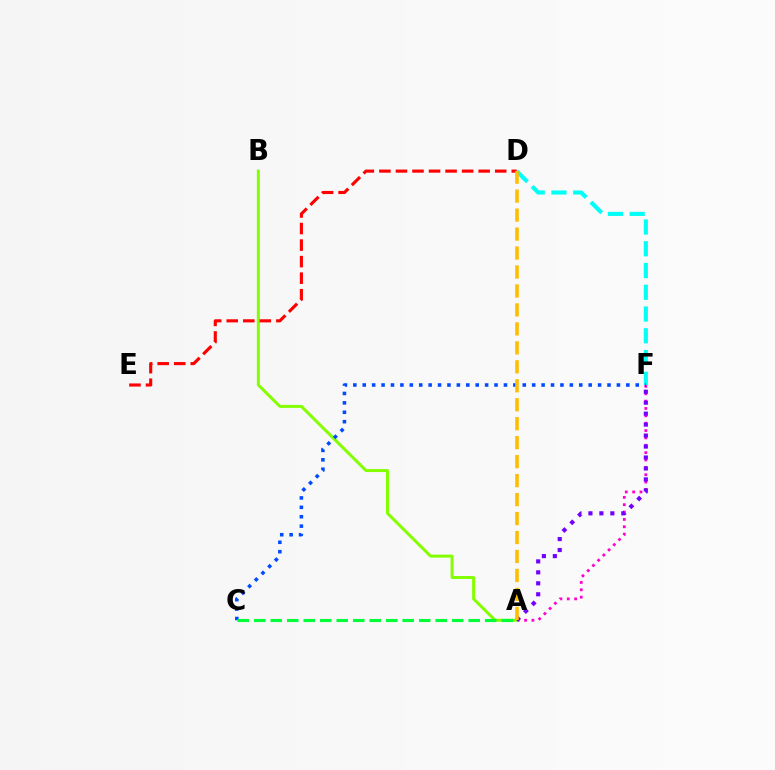{('A', 'F'): [{'color': '#ff00cf', 'line_style': 'dotted', 'thickness': 2.0}, {'color': '#7200ff', 'line_style': 'dotted', 'thickness': 2.98}], ('A', 'B'): [{'color': '#84ff00', 'line_style': 'solid', 'thickness': 2.15}], ('D', 'F'): [{'color': '#00fff6', 'line_style': 'dashed', 'thickness': 2.96}], ('C', 'F'): [{'color': '#004bff', 'line_style': 'dotted', 'thickness': 2.56}], ('D', 'E'): [{'color': '#ff0000', 'line_style': 'dashed', 'thickness': 2.25}], ('A', 'C'): [{'color': '#00ff39', 'line_style': 'dashed', 'thickness': 2.24}], ('A', 'D'): [{'color': '#ffbd00', 'line_style': 'dashed', 'thickness': 2.58}]}